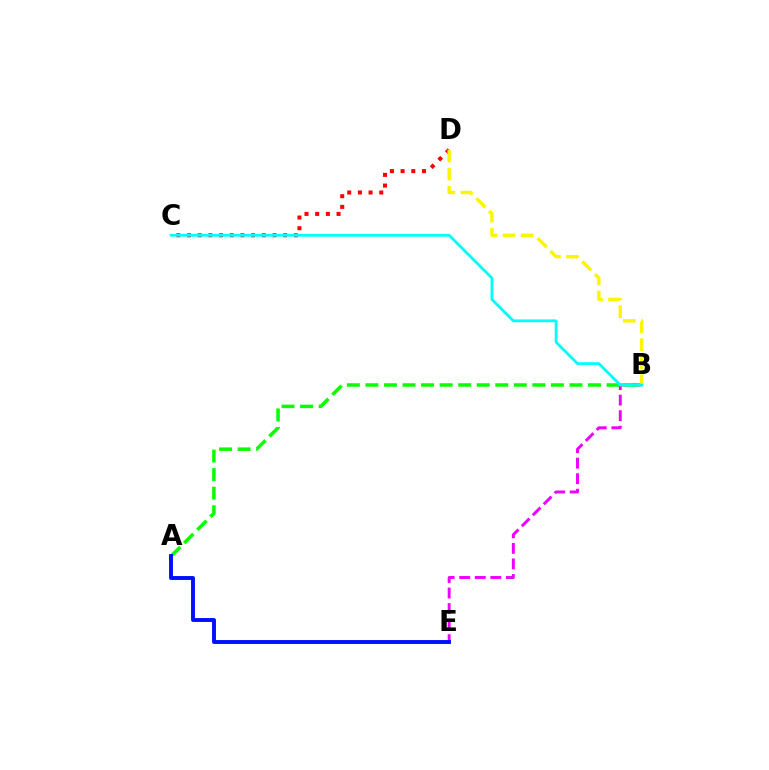{('B', 'E'): [{'color': '#ee00ff', 'line_style': 'dashed', 'thickness': 2.11}], ('C', 'D'): [{'color': '#ff0000', 'line_style': 'dotted', 'thickness': 2.9}], ('B', 'D'): [{'color': '#fcf500', 'line_style': 'dashed', 'thickness': 2.46}], ('A', 'B'): [{'color': '#08ff00', 'line_style': 'dashed', 'thickness': 2.52}], ('B', 'C'): [{'color': '#00fff6', 'line_style': 'solid', 'thickness': 2.01}], ('A', 'E'): [{'color': '#0010ff', 'line_style': 'solid', 'thickness': 2.81}]}